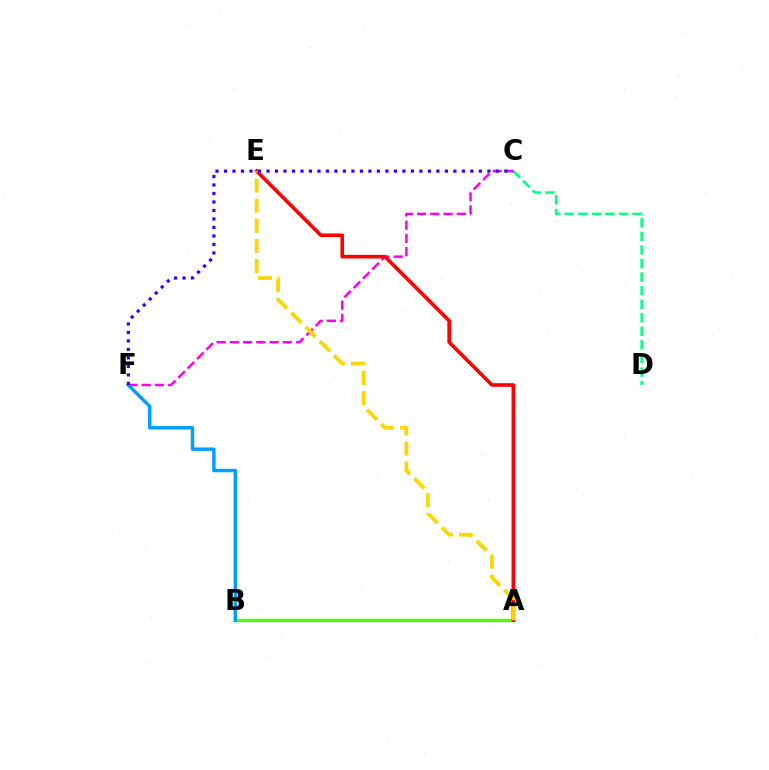{('A', 'B'): [{'color': '#4fff00', 'line_style': 'solid', 'thickness': 2.39}], ('C', 'F'): [{'color': '#ff00ed', 'line_style': 'dashed', 'thickness': 1.8}, {'color': '#3700ff', 'line_style': 'dotted', 'thickness': 2.31}], ('A', 'E'): [{'color': '#ff0000', 'line_style': 'solid', 'thickness': 2.61}, {'color': '#ffd500', 'line_style': 'dashed', 'thickness': 2.74}], ('B', 'F'): [{'color': '#009eff', 'line_style': 'solid', 'thickness': 2.47}], ('C', 'D'): [{'color': '#00ff86', 'line_style': 'dashed', 'thickness': 1.84}]}